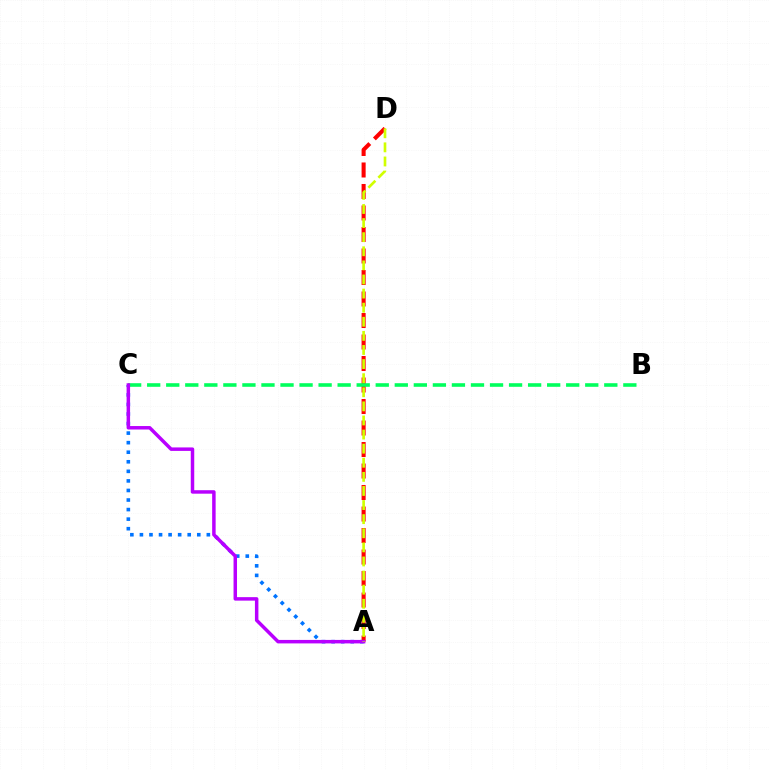{('A', 'D'): [{'color': '#ff0000', 'line_style': 'dashed', 'thickness': 2.92}, {'color': '#d1ff00', 'line_style': 'dashed', 'thickness': 1.92}], ('A', 'C'): [{'color': '#0074ff', 'line_style': 'dotted', 'thickness': 2.6}, {'color': '#b900ff', 'line_style': 'solid', 'thickness': 2.5}], ('B', 'C'): [{'color': '#00ff5c', 'line_style': 'dashed', 'thickness': 2.59}]}